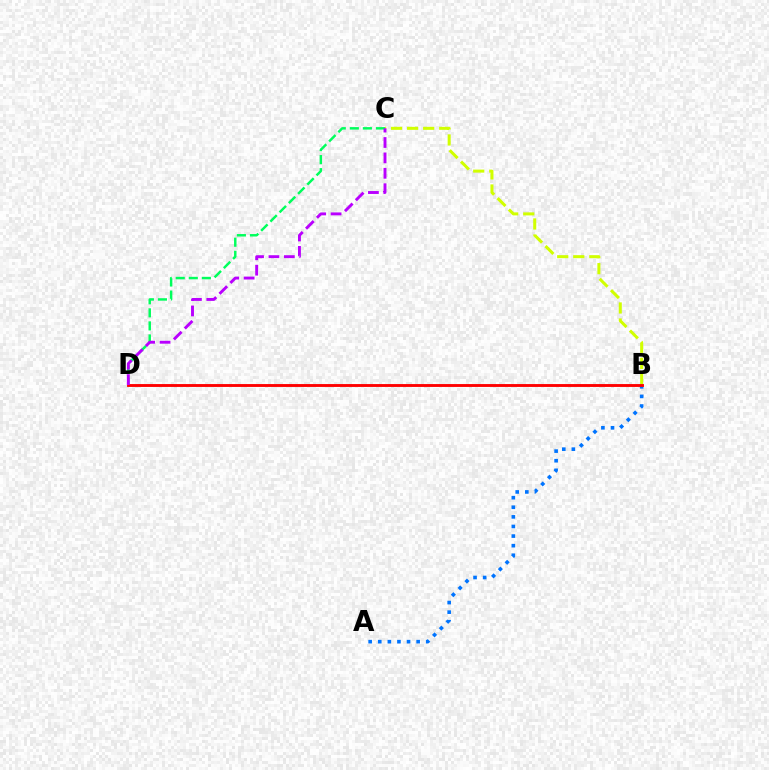{('A', 'B'): [{'color': '#0074ff', 'line_style': 'dotted', 'thickness': 2.61}], ('C', 'D'): [{'color': '#00ff5c', 'line_style': 'dashed', 'thickness': 1.77}, {'color': '#b900ff', 'line_style': 'dashed', 'thickness': 2.09}], ('B', 'C'): [{'color': '#d1ff00', 'line_style': 'dashed', 'thickness': 2.18}], ('B', 'D'): [{'color': '#ff0000', 'line_style': 'solid', 'thickness': 2.07}]}